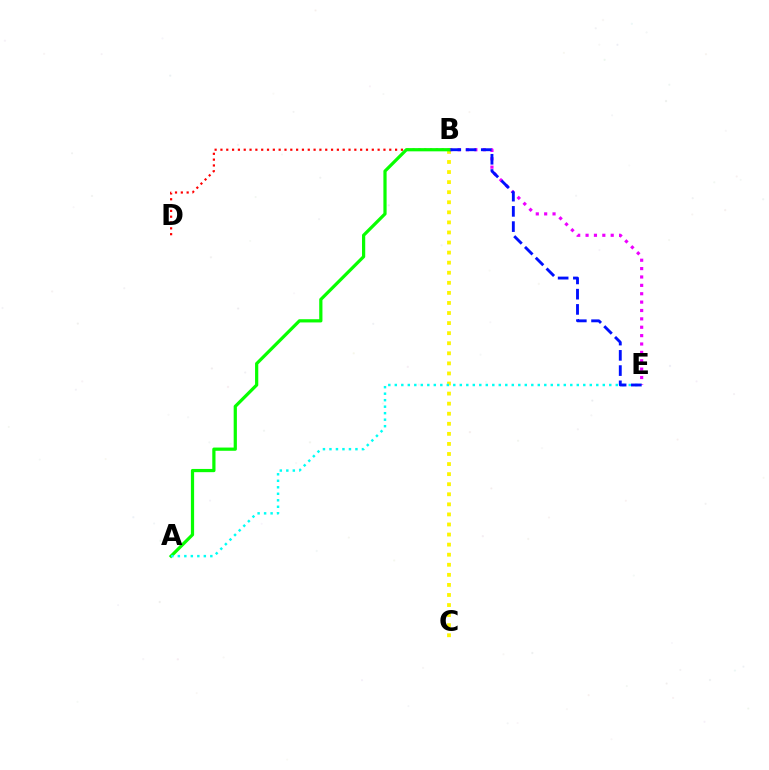{('B', 'C'): [{'color': '#fcf500', 'line_style': 'dotted', 'thickness': 2.74}], ('B', 'E'): [{'color': '#ee00ff', 'line_style': 'dotted', 'thickness': 2.28}, {'color': '#0010ff', 'line_style': 'dashed', 'thickness': 2.07}], ('B', 'D'): [{'color': '#ff0000', 'line_style': 'dotted', 'thickness': 1.58}], ('A', 'B'): [{'color': '#08ff00', 'line_style': 'solid', 'thickness': 2.32}], ('A', 'E'): [{'color': '#00fff6', 'line_style': 'dotted', 'thickness': 1.77}]}